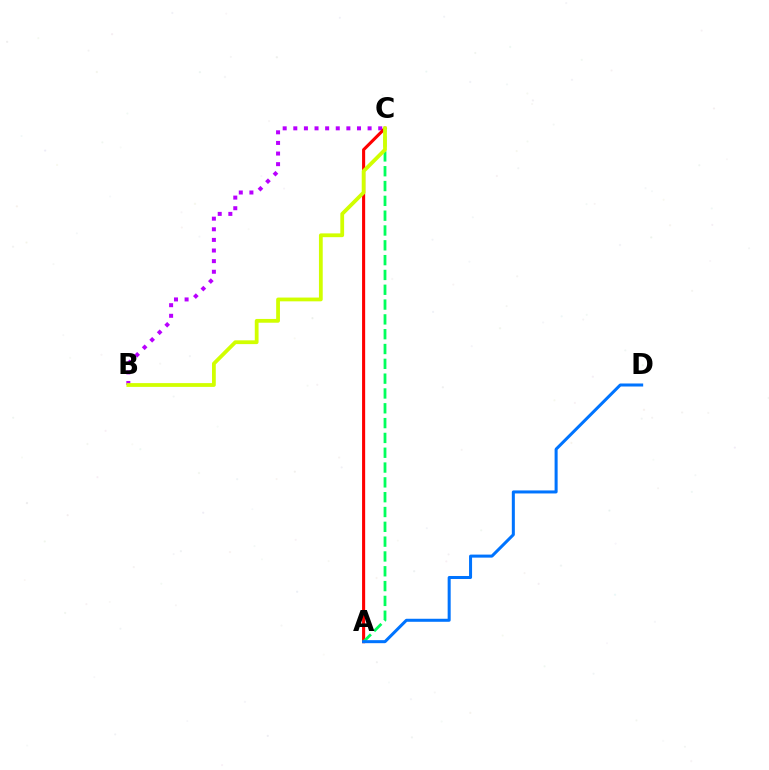{('B', 'C'): [{'color': '#b900ff', 'line_style': 'dotted', 'thickness': 2.88}, {'color': '#d1ff00', 'line_style': 'solid', 'thickness': 2.72}], ('A', 'C'): [{'color': '#ff0000', 'line_style': 'solid', 'thickness': 2.22}, {'color': '#00ff5c', 'line_style': 'dashed', 'thickness': 2.01}], ('A', 'D'): [{'color': '#0074ff', 'line_style': 'solid', 'thickness': 2.18}]}